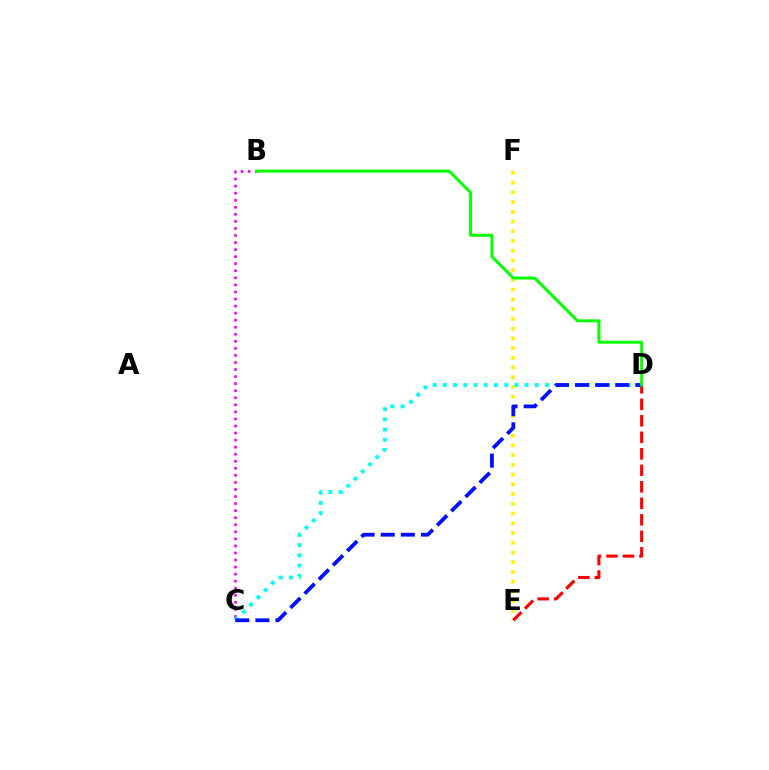{('E', 'F'): [{'color': '#fcf500', 'line_style': 'dotted', 'thickness': 2.64}], ('B', 'C'): [{'color': '#ee00ff', 'line_style': 'dotted', 'thickness': 1.92}], ('D', 'E'): [{'color': '#ff0000', 'line_style': 'dashed', 'thickness': 2.24}], ('C', 'D'): [{'color': '#00fff6', 'line_style': 'dotted', 'thickness': 2.78}, {'color': '#0010ff', 'line_style': 'dashed', 'thickness': 2.73}], ('B', 'D'): [{'color': '#08ff00', 'line_style': 'solid', 'thickness': 2.14}]}